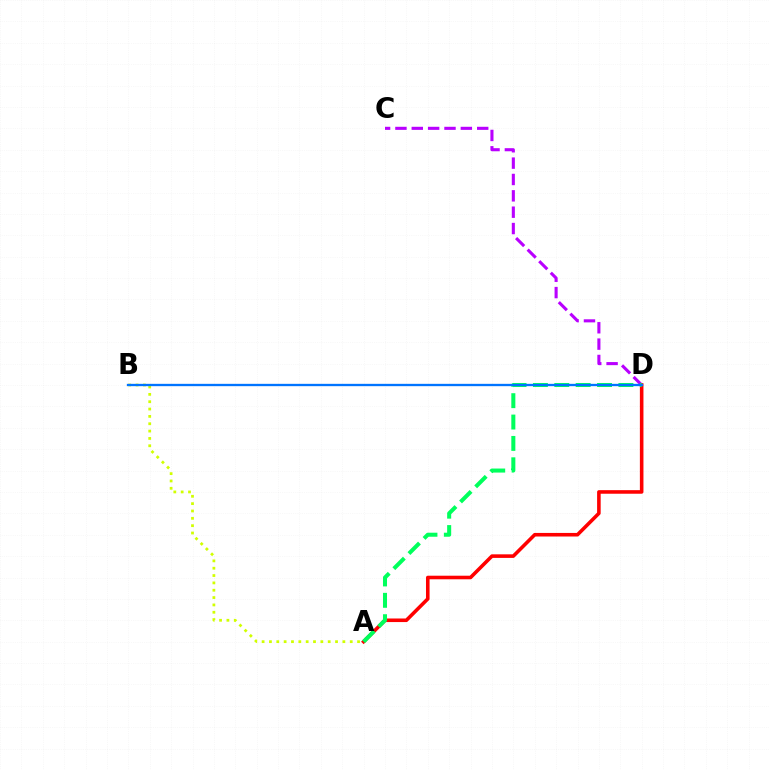{('C', 'D'): [{'color': '#b900ff', 'line_style': 'dashed', 'thickness': 2.22}], ('A', 'B'): [{'color': '#d1ff00', 'line_style': 'dotted', 'thickness': 2.0}], ('A', 'D'): [{'color': '#ff0000', 'line_style': 'solid', 'thickness': 2.58}, {'color': '#00ff5c', 'line_style': 'dashed', 'thickness': 2.9}], ('B', 'D'): [{'color': '#0074ff', 'line_style': 'solid', 'thickness': 1.68}]}